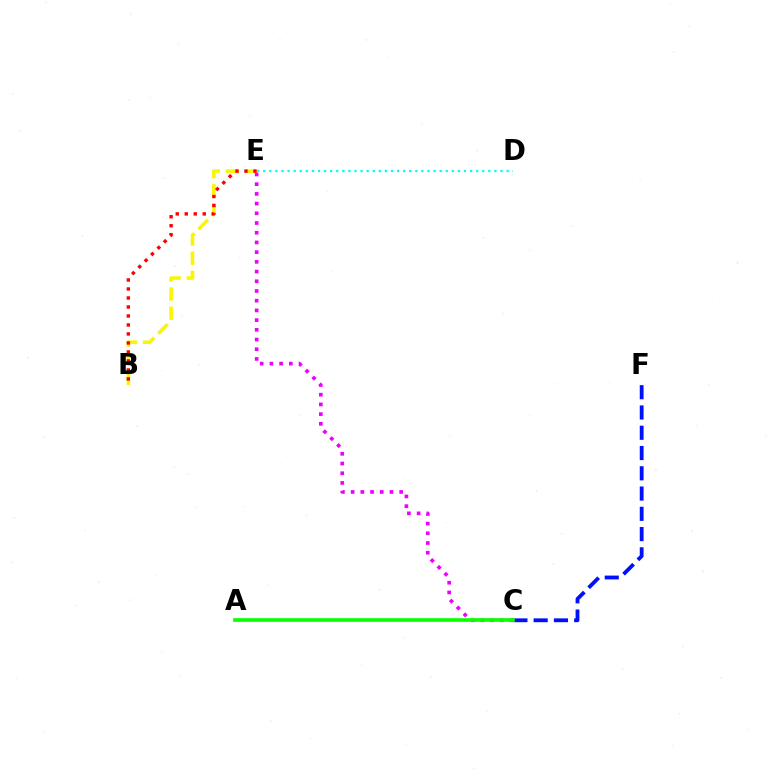{('B', 'E'): [{'color': '#fcf500', 'line_style': 'dashed', 'thickness': 2.59}, {'color': '#ff0000', 'line_style': 'dotted', 'thickness': 2.44}], ('C', 'F'): [{'color': '#0010ff', 'line_style': 'dashed', 'thickness': 2.75}], ('C', 'E'): [{'color': '#ee00ff', 'line_style': 'dotted', 'thickness': 2.64}], ('A', 'C'): [{'color': '#08ff00', 'line_style': 'solid', 'thickness': 2.63}], ('D', 'E'): [{'color': '#00fff6', 'line_style': 'dotted', 'thickness': 1.65}]}